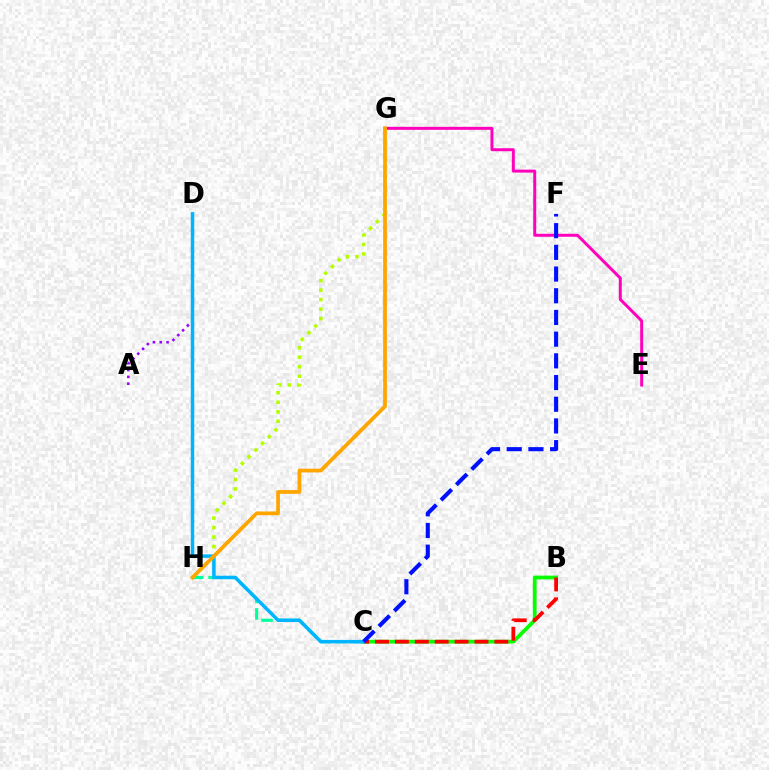{('C', 'H'): [{'color': '#00ff9d', 'line_style': 'dashed', 'thickness': 2.26}], ('A', 'D'): [{'color': '#9b00ff', 'line_style': 'dotted', 'thickness': 1.85}], ('E', 'G'): [{'color': '#ff00bd', 'line_style': 'solid', 'thickness': 2.14}], ('B', 'C'): [{'color': '#08ff00', 'line_style': 'solid', 'thickness': 2.71}, {'color': '#ff0000', 'line_style': 'dashed', 'thickness': 2.7}], ('G', 'H'): [{'color': '#b3ff00', 'line_style': 'dotted', 'thickness': 2.58}, {'color': '#ffa500', 'line_style': 'solid', 'thickness': 2.69}], ('C', 'D'): [{'color': '#00b5ff', 'line_style': 'solid', 'thickness': 2.52}], ('C', 'F'): [{'color': '#0010ff', 'line_style': 'dashed', 'thickness': 2.95}]}